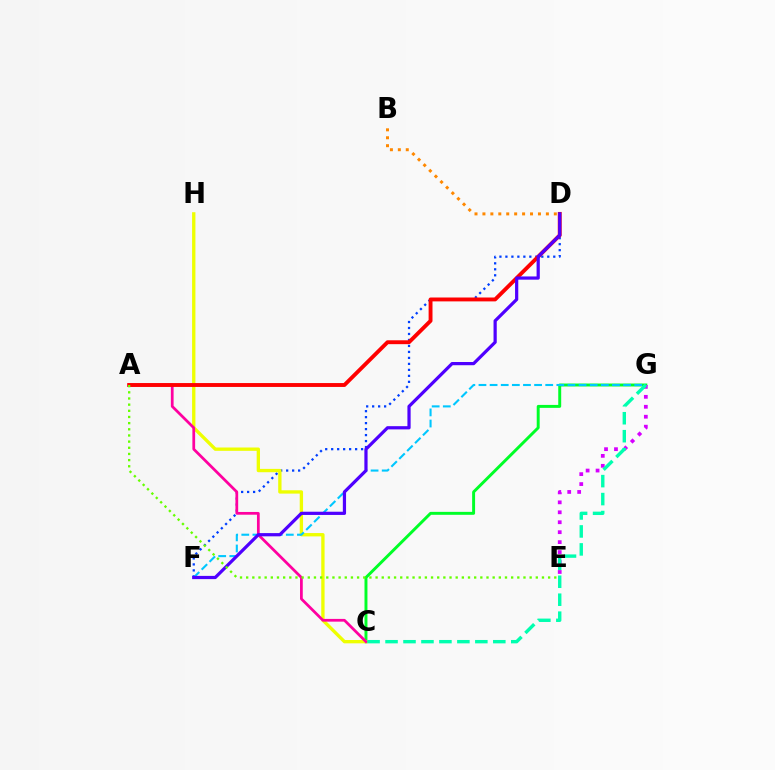{('D', 'F'): [{'color': '#003fff', 'line_style': 'dotted', 'thickness': 1.63}, {'color': '#4f00ff', 'line_style': 'solid', 'thickness': 2.32}], ('C', 'G'): [{'color': '#00ff27', 'line_style': 'solid', 'thickness': 2.12}, {'color': '#00ffaf', 'line_style': 'dashed', 'thickness': 2.44}], ('C', 'H'): [{'color': '#eeff00', 'line_style': 'solid', 'thickness': 2.4}], ('E', 'G'): [{'color': '#d600ff', 'line_style': 'dotted', 'thickness': 2.7}], ('B', 'D'): [{'color': '#ff8800', 'line_style': 'dotted', 'thickness': 2.16}], ('F', 'G'): [{'color': '#00c7ff', 'line_style': 'dashed', 'thickness': 1.51}], ('A', 'C'): [{'color': '#ff00a0', 'line_style': 'solid', 'thickness': 1.97}], ('A', 'D'): [{'color': '#ff0000', 'line_style': 'solid', 'thickness': 2.8}], ('A', 'E'): [{'color': '#66ff00', 'line_style': 'dotted', 'thickness': 1.67}]}